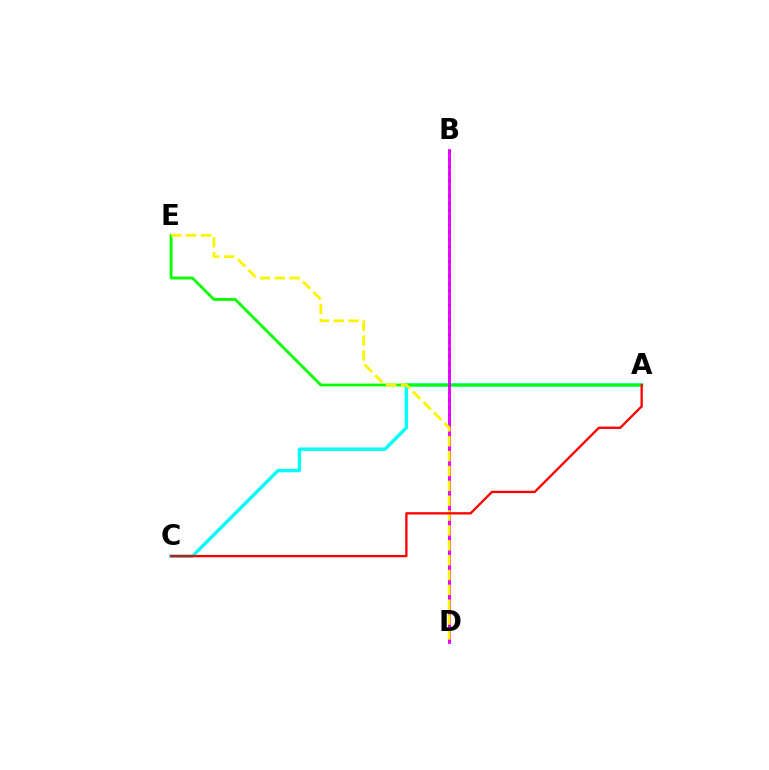{('A', 'C'): [{'color': '#00fff6', 'line_style': 'solid', 'thickness': 2.45}, {'color': '#ff0000', 'line_style': 'solid', 'thickness': 1.67}], ('A', 'E'): [{'color': '#08ff00', 'line_style': 'solid', 'thickness': 2.03}], ('B', 'D'): [{'color': '#0010ff', 'line_style': 'dotted', 'thickness': 1.99}, {'color': '#ee00ff', 'line_style': 'solid', 'thickness': 2.05}], ('D', 'E'): [{'color': '#fcf500', 'line_style': 'dashed', 'thickness': 2.02}]}